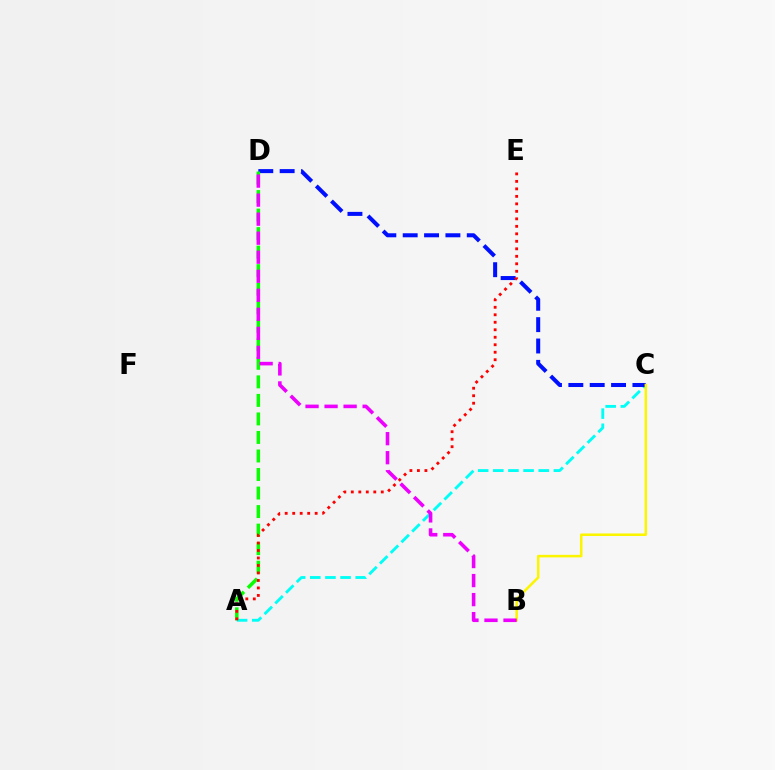{('A', 'C'): [{'color': '#00fff6', 'line_style': 'dashed', 'thickness': 2.06}], ('C', 'D'): [{'color': '#0010ff', 'line_style': 'dashed', 'thickness': 2.9}], ('B', 'C'): [{'color': '#fcf500', 'line_style': 'solid', 'thickness': 1.82}], ('A', 'D'): [{'color': '#08ff00', 'line_style': 'dashed', 'thickness': 2.52}], ('B', 'D'): [{'color': '#ee00ff', 'line_style': 'dashed', 'thickness': 2.59}], ('A', 'E'): [{'color': '#ff0000', 'line_style': 'dotted', 'thickness': 2.04}]}